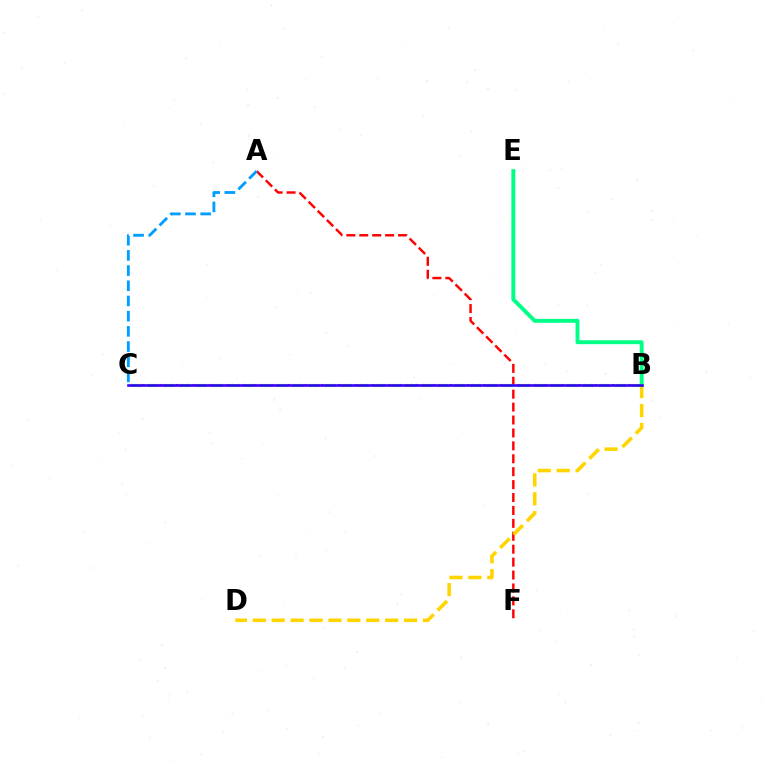{('A', 'F'): [{'color': '#ff0000', 'line_style': 'dashed', 'thickness': 1.75}], ('B', 'C'): [{'color': '#ff00ed', 'line_style': 'dotted', 'thickness': 1.52}, {'color': '#4fff00', 'line_style': 'dashed', 'thickness': 2.19}, {'color': '#3700ff', 'line_style': 'solid', 'thickness': 1.88}], ('B', 'D'): [{'color': '#ffd500', 'line_style': 'dashed', 'thickness': 2.57}], ('B', 'E'): [{'color': '#00ff86', 'line_style': 'solid', 'thickness': 2.82}], ('A', 'C'): [{'color': '#009eff', 'line_style': 'dashed', 'thickness': 2.06}]}